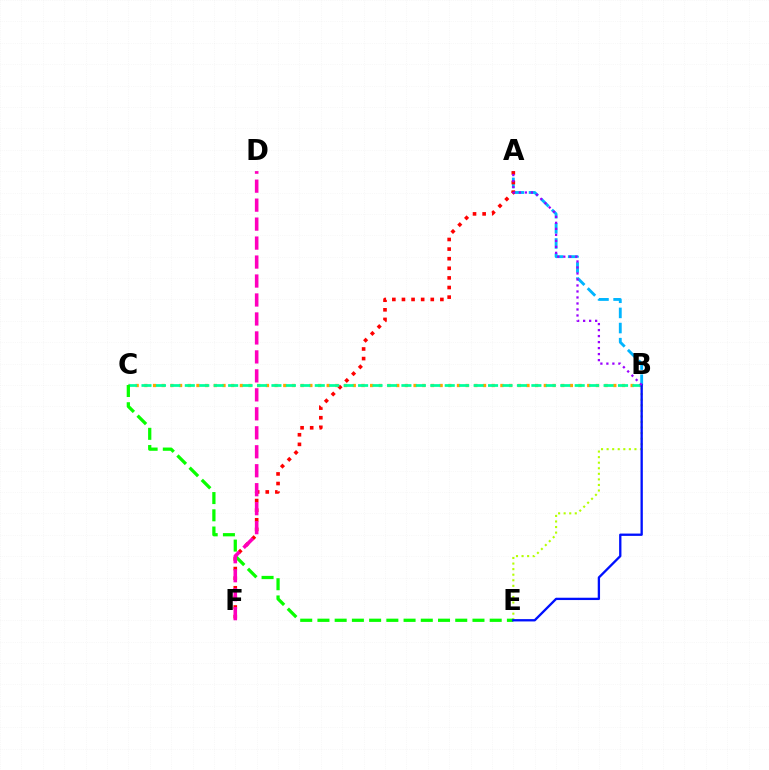{('B', 'E'): [{'color': '#b3ff00', 'line_style': 'dotted', 'thickness': 1.51}, {'color': '#0010ff', 'line_style': 'solid', 'thickness': 1.67}], ('B', 'C'): [{'color': '#ffa500', 'line_style': 'dotted', 'thickness': 2.36}, {'color': '#00ff9d', 'line_style': 'dashed', 'thickness': 1.96}], ('A', 'B'): [{'color': '#00b5ff', 'line_style': 'dashed', 'thickness': 2.06}, {'color': '#9b00ff', 'line_style': 'dotted', 'thickness': 1.63}], ('A', 'F'): [{'color': '#ff0000', 'line_style': 'dotted', 'thickness': 2.61}], ('C', 'E'): [{'color': '#08ff00', 'line_style': 'dashed', 'thickness': 2.34}], ('D', 'F'): [{'color': '#ff00bd', 'line_style': 'dashed', 'thickness': 2.58}]}